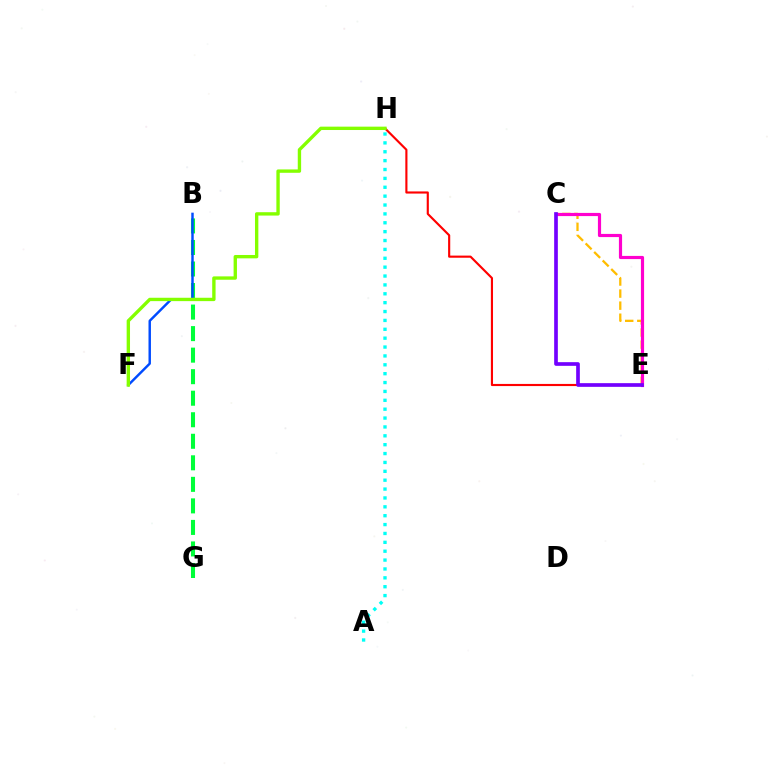{('C', 'E'): [{'color': '#ffbd00', 'line_style': 'dashed', 'thickness': 1.64}, {'color': '#ff00cf', 'line_style': 'solid', 'thickness': 2.28}, {'color': '#7200ff', 'line_style': 'solid', 'thickness': 2.64}], ('B', 'G'): [{'color': '#00ff39', 'line_style': 'dashed', 'thickness': 2.93}], ('B', 'F'): [{'color': '#004bff', 'line_style': 'solid', 'thickness': 1.76}], ('A', 'H'): [{'color': '#00fff6', 'line_style': 'dotted', 'thickness': 2.41}], ('E', 'H'): [{'color': '#ff0000', 'line_style': 'solid', 'thickness': 1.54}], ('F', 'H'): [{'color': '#84ff00', 'line_style': 'solid', 'thickness': 2.42}]}